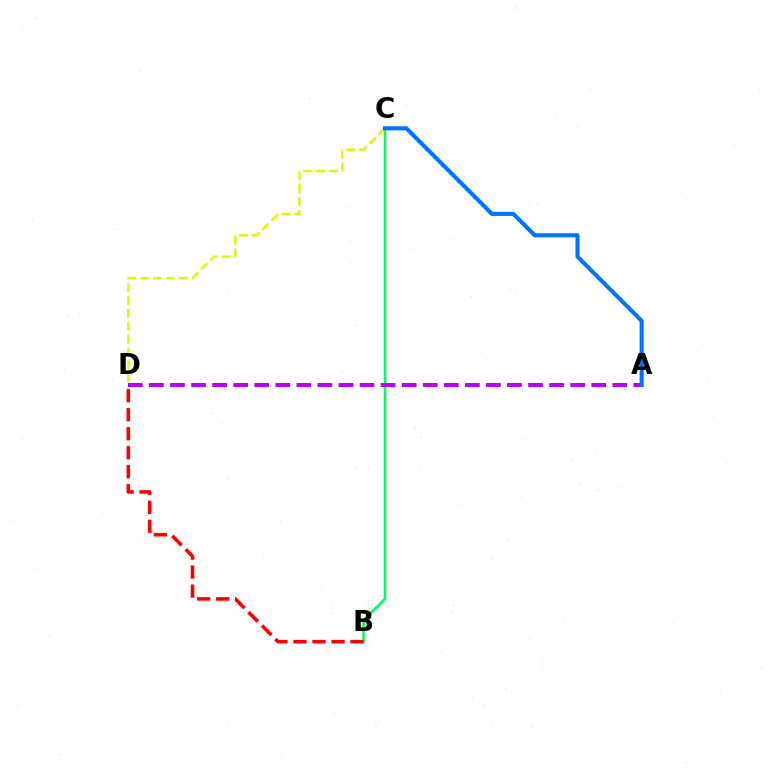{('B', 'C'): [{'color': '#00ff5c', 'line_style': 'solid', 'thickness': 1.85}], ('B', 'D'): [{'color': '#ff0000', 'line_style': 'dashed', 'thickness': 2.58}], ('C', 'D'): [{'color': '#d1ff00', 'line_style': 'dashed', 'thickness': 1.75}], ('A', 'D'): [{'color': '#b900ff', 'line_style': 'dashed', 'thickness': 2.86}], ('A', 'C'): [{'color': '#0074ff', 'line_style': 'solid', 'thickness': 2.95}]}